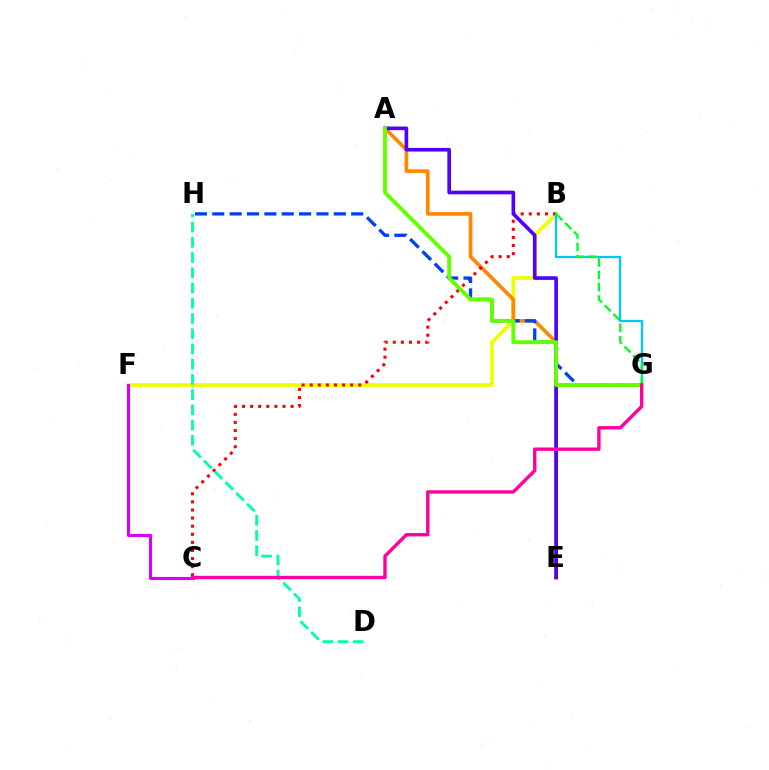{('B', 'F'): [{'color': '#eeff00', 'line_style': 'solid', 'thickness': 2.66}], ('A', 'E'): [{'color': '#ff8800', 'line_style': 'solid', 'thickness': 2.64}, {'color': '#4f00ff', 'line_style': 'solid', 'thickness': 2.62}], ('C', 'F'): [{'color': '#d600ff', 'line_style': 'solid', 'thickness': 2.24}], ('B', 'C'): [{'color': '#ff0000', 'line_style': 'dotted', 'thickness': 2.2}], ('G', 'H'): [{'color': '#003fff', 'line_style': 'dashed', 'thickness': 2.36}], ('B', 'G'): [{'color': '#00c7ff', 'line_style': 'solid', 'thickness': 1.65}, {'color': '#00ff27', 'line_style': 'dashed', 'thickness': 1.68}], ('A', 'G'): [{'color': '#66ff00', 'line_style': 'solid', 'thickness': 2.82}], ('D', 'H'): [{'color': '#00ffaf', 'line_style': 'dashed', 'thickness': 2.07}], ('C', 'G'): [{'color': '#ff00a0', 'line_style': 'solid', 'thickness': 2.43}]}